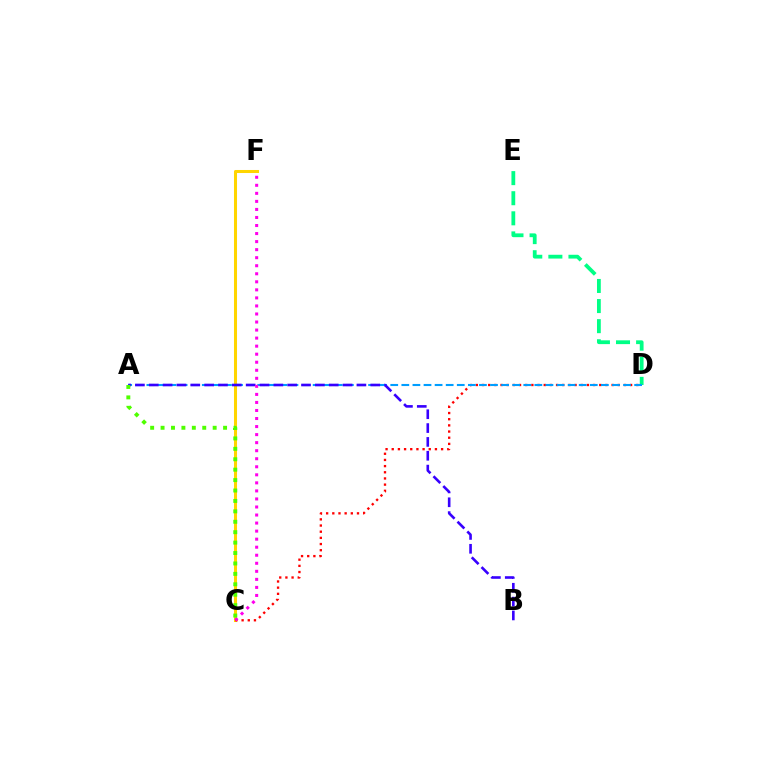{('D', 'E'): [{'color': '#00ff86', 'line_style': 'dashed', 'thickness': 2.73}], ('C', 'F'): [{'color': '#ffd500', 'line_style': 'solid', 'thickness': 2.19}, {'color': '#ff00ed', 'line_style': 'dotted', 'thickness': 2.19}], ('C', 'D'): [{'color': '#ff0000', 'line_style': 'dotted', 'thickness': 1.68}], ('A', 'D'): [{'color': '#009eff', 'line_style': 'dashed', 'thickness': 1.51}], ('A', 'B'): [{'color': '#3700ff', 'line_style': 'dashed', 'thickness': 1.88}], ('A', 'C'): [{'color': '#4fff00', 'line_style': 'dotted', 'thickness': 2.83}]}